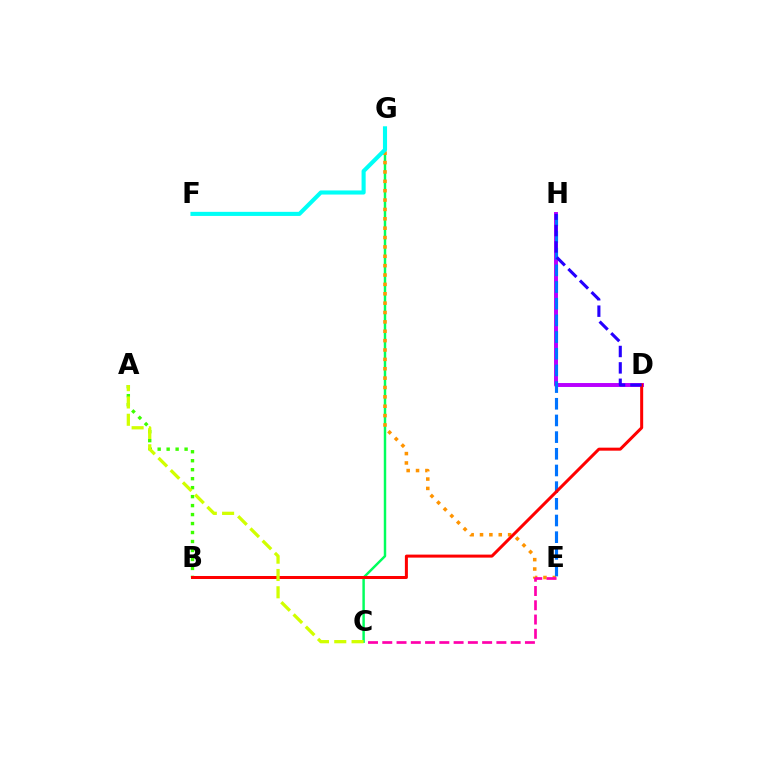{('A', 'B'): [{'color': '#3dff00', 'line_style': 'dotted', 'thickness': 2.44}], ('D', 'H'): [{'color': '#b900ff', 'line_style': 'solid', 'thickness': 2.84}, {'color': '#2500ff', 'line_style': 'dashed', 'thickness': 2.23}], ('C', 'G'): [{'color': '#00ff5c', 'line_style': 'solid', 'thickness': 1.77}], ('E', 'G'): [{'color': '#ff9400', 'line_style': 'dotted', 'thickness': 2.55}], ('F', 'G'): [{'color': '#00fff6', 'line_style': 'solid', 'thickness': 2.95}], ('E', 'H'): [{'color': '#0074ff', 'line_style': 'dashed', 'thickness': 2.27}], ('C', 'E'): [{'color': '#ff00ac', 'line_style': 'dashed', 'thickness': 1.94}], ('B', 'D'): [{'color': '#ff0000', 'line_style': 'solid', 'thickness': 2.17}], ('A', 'C'): [{'color': '#d1ff00', 'line_style': 'dashed', 'thickness': 2.35}]}